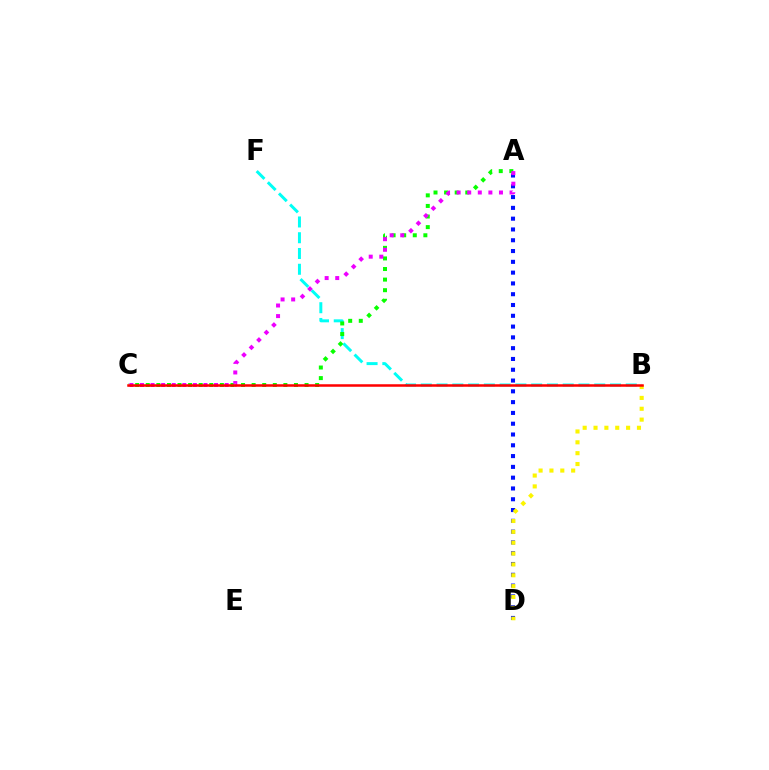{('B', 'F'): [{'color': '#00fff6', 'line_style': 'dashed', 'thickness': 2.14}], ('A', 'D'): [{'color': '#0010ff', 'line_style': 'dotted', 'thickness': 2.93}], ('A', 'C'): [{'color': '#08ff00', 'line_style': 'dotted', 'thickness': 2.88}, {'color': '#ee00ff', 'line_style': 'dotted', 'thickness': 2.88}], ('B', 'D'): [{'color': '#fcf500', 'line_style': 'dotted', 'thickness': 2.95}], ('B', 'C'): [{'color': '#ff0000', 'line_style': 'solid', 'thickness': 1.81}]}